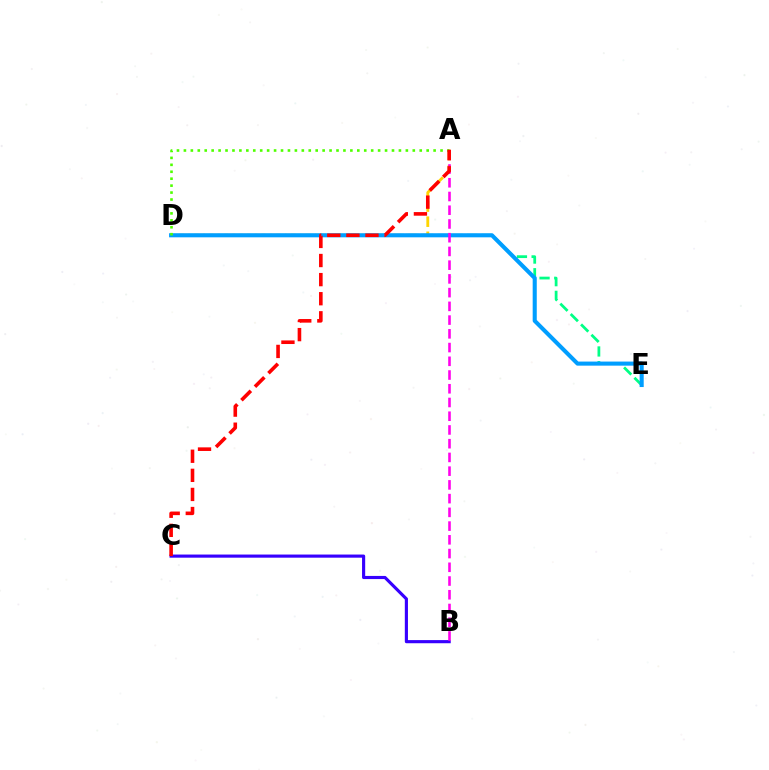{('D', 'E'): [{'color': '#00ff86', 'line_style': 'dashed', 'thickness': 1.99}, {'color': '#009eff', 'line_style': 'solid', 'thickness': 2.94}], ('A', 'D'): [{'color': '#ffd500', 'line_style': 'dashed', 'thickness': 2.05}, {'color': '#4fff00', 'line_style': 'dotted', 'thickness': 1.88}], ('B', 'C'): [{'color': '#3700ff', 'line_style': 'solid', 'thickness': 2.26}], ('A', 'B'): [{'color': '#ff00ed', 'line_style': 'dashed', 'thickness': 1.87}], ('A', 'C'): [{'color': '#ff0000', 'line_style': 'dashed', 'thickness': 2.59}]}